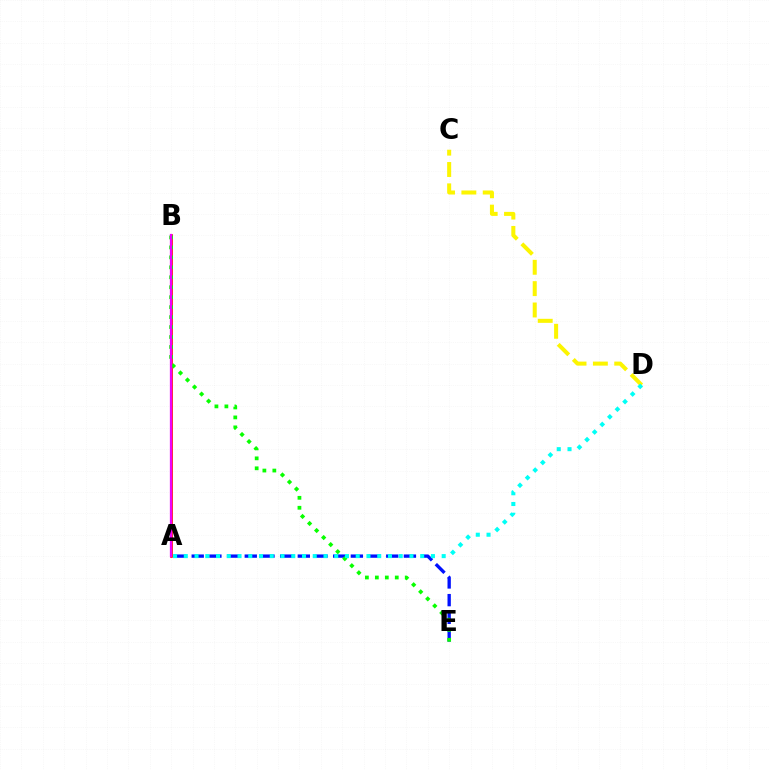{('A', 'B'): [{'color': '#ff0000', 'line_style': 'solid', 'thickness': 1.89}, {'color': '#ee00ff', 'line_style': 'solid', 'thickness': 1.63}], ('A', 'E'): [{'color': '#0010ff', 'line_style': 'dashed', 'thickness': 2.4}], ('B', 'E'): [{'color': '#08ff00', 'line_style': 'dotted', 'thickness': 2.71}], ('C', 'D'): [{'color': '#fcf500', 'line_style': 'dashed', 'thickness': 2.9}], ('A', 'D'): [{'color': '#00fff6', 'line_style': 'dotted', 'thickness': 2.92}]}